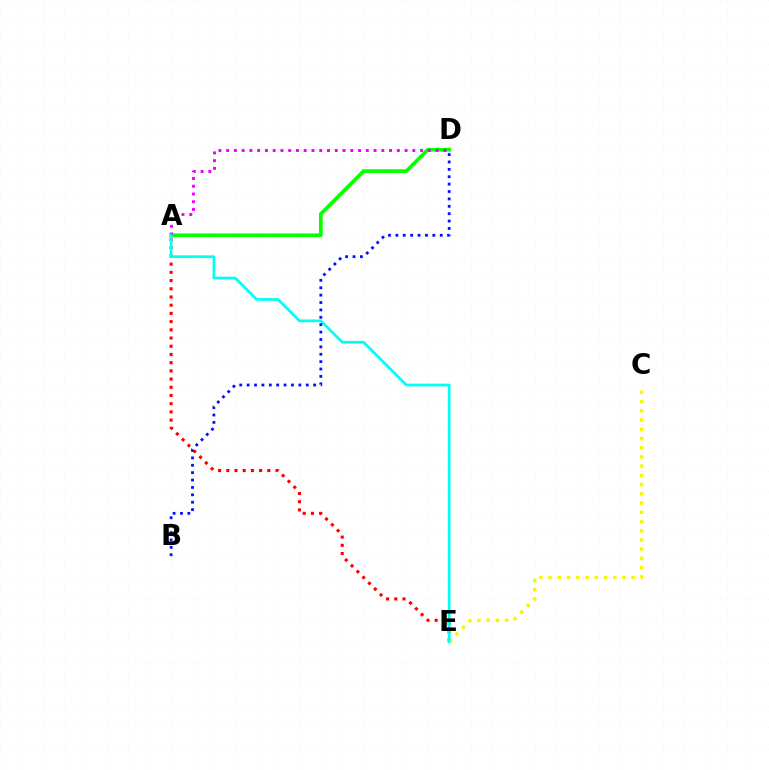{('A', 'E'): [{'color': '#ff0000', 'line_style': 'dotted', 'thickness': 2.23}, {'color': '#00fff6', 'line_style': 'solid', 'thickness': 1.95}], ('A', 'D'): [{'color': '#08ff00', 'line_style': 'solid', 'thickness': 2.67}, {'color': '#ee00ff', 'line_style': 'dotted', 'thickness': 2.11}], ('C', 'E'): [{'color': '#fcf500', 'line_style': 'dotted', 'thickness': 2.51}], ('B', 'D'): [{'color': '#0010ff', 'line_style': 'dotted', 'thickness': 2.01}]}